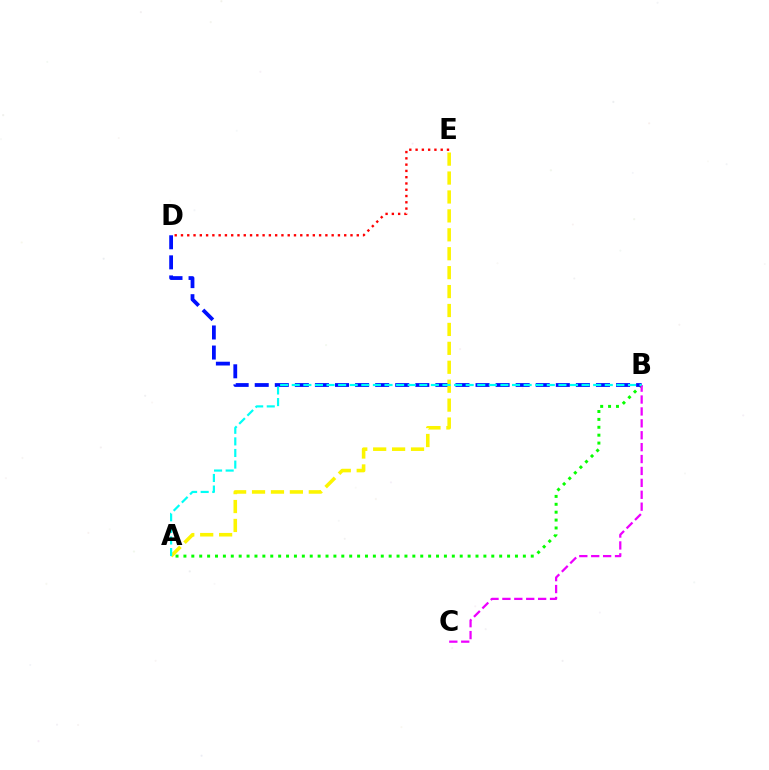{('A', 'B'): [{'color': '#08ff00', 'line_style': 'dotted', 'thickness': 2.14}, {'color': '#00fff6', 'line_style': 'dashed', 'thickness': 1.57}], ('B', 'D'): [{'color': '#0010ff', 'line_style': 'dashed', 'thickness': 2.73}], ('B', 'C'): [{'color': '#ee00ff', 'line_style': 'dashed', 'thickness': 1.62}], ('A', 'E'): [{'color': '#fcf500', 'line_style': 'dashed', 'thickness': 2.57}], ('D', 'E'): [{'color': '#ff0000', 'line_style': 'dotted', 'thickness': 1.71}]}